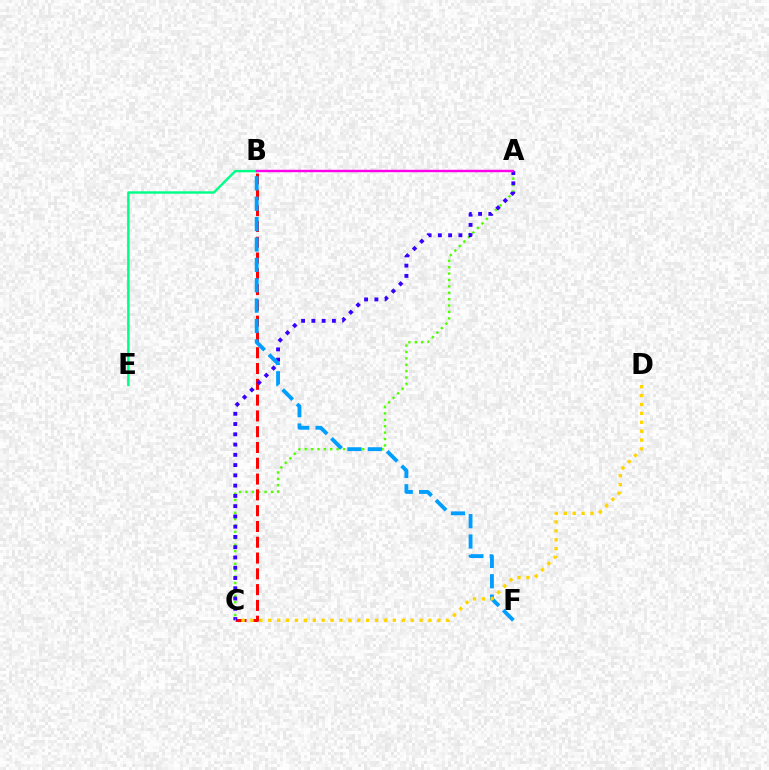{('A', 'C'): [{'color': '#4fff00', 'line_style': 'dotted', 'thickness': 1.74}, {'color': '#3700ff', 'line_style': 'dotted', 'thickness': 2.79}], ('B', 'C'): [{'color': '#ff0000', 'line_style': 'dashed', 'thickness': 2.15}], ('B', 'E'): [{'color': '#00ff86', 'line_style': 'solid', 'thickness': 1.74}], ('A', 'B'): [{'color': '#ff00ed', 'line_style': 'solid', 'thickness': 1.74}], ('B', 'F'): [{'color': '#009eff', 'line_style': 'dashed', 'thickness': 2.77}], ('C', 'D'): [{'color': '#ffd500', 'line_style': 'dotted', 'thickness': 2.42}]}